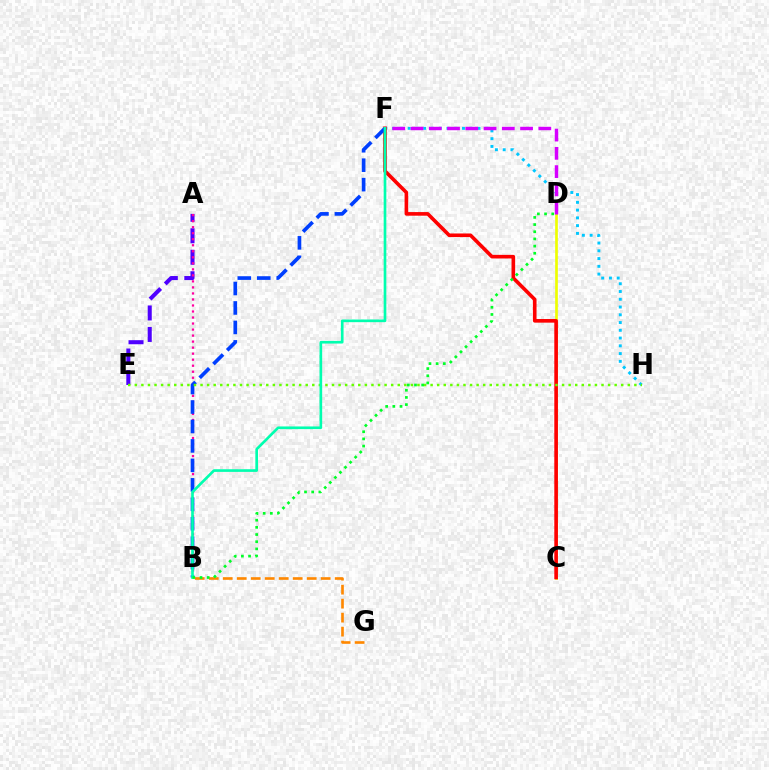{('C', 'D'): [{'color': '#eeff00', 'line_style': 'solid', 'thickness': 1.93}], ('B', 'G'): [{'color': '#ff8800', 'line_style': 'dashed', 'thickness': 1.9}], ('F', 'H'): [{'color': '#00c7ff', 'line_style': 'dotted', 'thickness': 2.11}], ('D', 'F'): [{'color': '#d600ff', 'line_style': 'dashed', 'thickness': 2.48}], ('A', 'E'): [{'color': '#4f00ff', 'line_style': 'dashed', 'thickness': 2.92}], ('C', 'F'): [{'color': '#ff0000', 'line_style': 'solid', 'thickness': 2.61}], ('A', 'B'): [{'color': '#ff00a0', 'line_style': 'dotted', 'thickness': 1.64}], ('B', 'F'): [{'color': '#003fff', 'line_style': 'dashed', 'thickness': 2.64}, {'color': '#00ffaf', 'line_style': 'solid', 'thickness': 1.92}], ('E', 'H'): [{'color': '#66ff00', 'line_style': 'dotted', 'thickness': 1.79}], ('B', 'D'): [{'color': '#00ff27', 'line_style': 'dotted', 'thickness': 1.95}]}